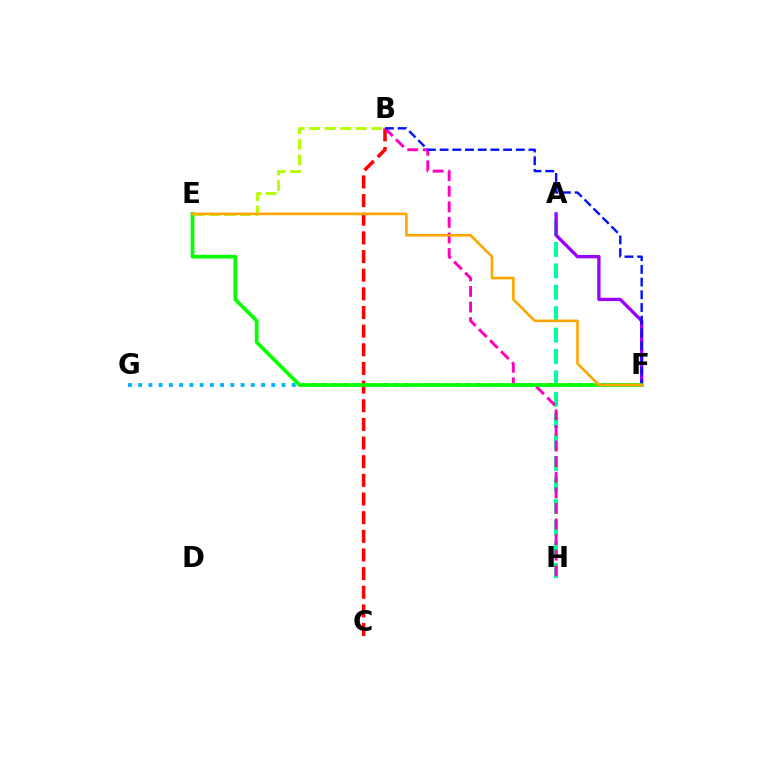{('A', 'H'): [{'color': '#00ff9d', 'line_style': 'dashed', 'thickness': 2.91}], ('F', 'G'): [{'color': '#00b5ff', 'line_style': 'dotted', 'thickness': 2.78}], ('B', 'C'): [{'color': '#ff0000', 'line_style': 'dashed', 'thickness': 2.53}], ('B', 'H'): [{'color': '#ff00bd', 'line_style': 'dashed', 'thickness': 2.12}], ('A', 'F'): [{'color': '#9b00ff', 'line_style': 'solid', 'thickness': 2.38}], ('B', 'F'): [{'color': '#0010ff', 'line_style': 'dashed', 'thickness': 1.73}], ('E', 'F'): [{'color': '#08ff00', 'line_style': 'solid', 'thickness': 2.68}, {'color': '#ffa500', 'line_style': 'solid', 'thickness': 1.88}], ('B', 'E'): [{'color': '#b3ff00', 'line_style': 'dashed', 'thickness': 2.11}]}